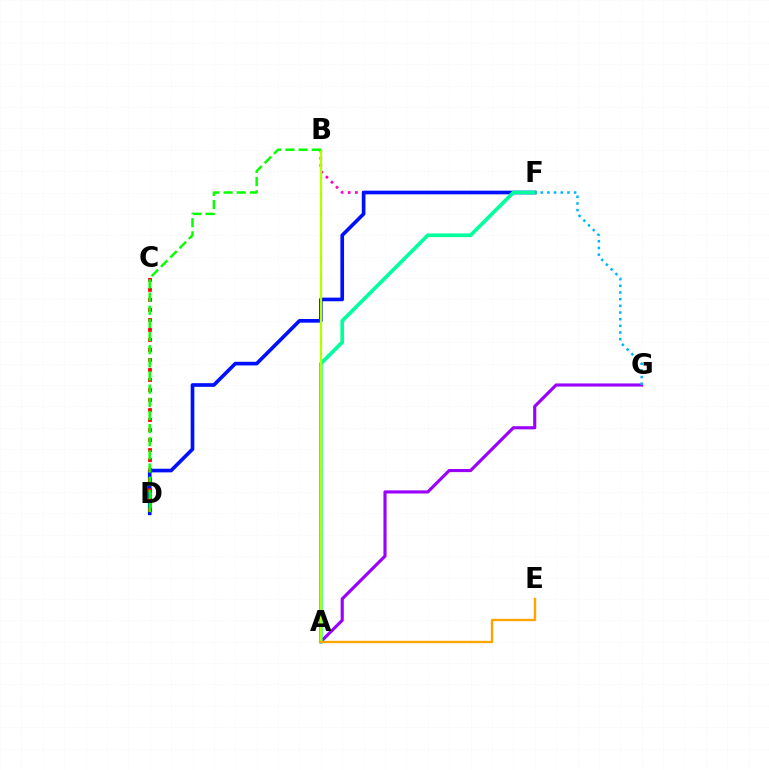{('B', 'F'): [{'color': '#ff00bd', 'line_style': 'dotted', 'thickness': 1.94}], ('A', 'G'): [{'color': '#9b00ff', 'line_style': 'solid', 'thickness': 2.26}], ('D', 'F'): [{'color': '#0010ff', 'line_style': 'solid', 'thickness': 2.63}], ('A', 'F'): [{'color': '#00ff9d', 'line_style': 'solid', 'thickness': 2.67}], ('C', 'D'): [{'color': '#ff0000', 'line_style': 'dotted', 'thickness': 2.72}], ('A', 'B'): [{'color': '#b3ff00', 'line_style': 'solid', 'thickness': 1.67}], ('B', 'D'): [{'color': '#08ff00', 'line_style': 'dashed', 'thickness': 1.79}], ('A', 'E'): [{'color': '#ffa500', 'line_style': 'solid', 'thickness': 1.7}], ('F', 'G'): [{'color': '#00b5ff', 'line_style': 'dotted', 'thickness': 1.81}]}